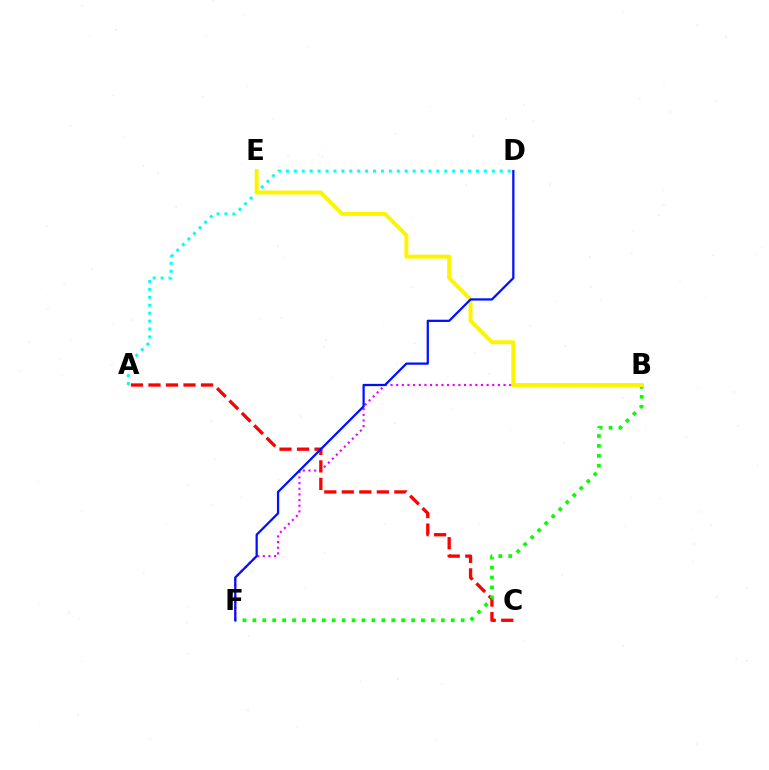{('A', 'D'): [{'color': '#00fff6', 'line_style': 'dotted', 'thickness': 2.15}], ('B', 'F'): [{'color': '#ee00ff', 'line_style': 'dotted', 'thickness': 1.54}, {'color': '#08ff00', 'line_style': 'dotted', 'thickness': 2.69}], ('A', 'C'): [{'color': '#ff0000', 'line_style': 'dashed', 'thickness': 2.38}], ('B', 'E'): [{'color': '#fcf500', 'line_style': 'solid', 'thickness': 2.85}], ('D', 'F'): [{'color': '#0010ff', 'line_style': 'solid', 'thickness': 1.62}]}